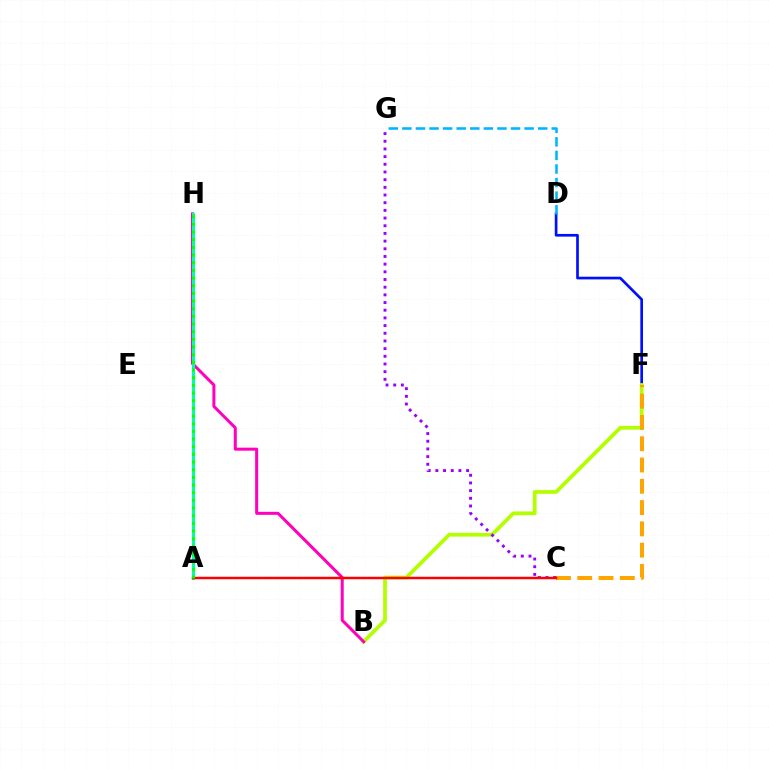{('D', 'F'): [{'color': '#0010ff', 'line_style': 'solid', 'thickness': 1.93}], ('B', 'F'): [{'color': '#b3ff00', 'line_style': 'solid', 'thickness': 2.71}], ('B', 'H'): [{'color': '#ff00bd', 'line_style': 'solid', 'thickness': 2.17}], ('C', 'F'): [{'color': '#ffa500', 'line_style': 'dashed', 'thickness': 2.89}], ('C', 'G'): [{'color': '#9b00ff', 'line_style': 'dotted', 'thickness': 2.09}], ('A', 'H'): [{'color': '#00ff9d', 'line_style': 'solid', 'thickness': 2.23}, {'color': '#08ff00', 'line_style': 'dotted', 'thickness': 2.08}], ('A', 'C'): [{'color': '#ff0000', 'line_style': 'solid', 'thickness': 1.79}], ('D', 'G'): [{'color': '#00b5ff', 'line_style': 'dashed', 'thickness': 1.85}]}